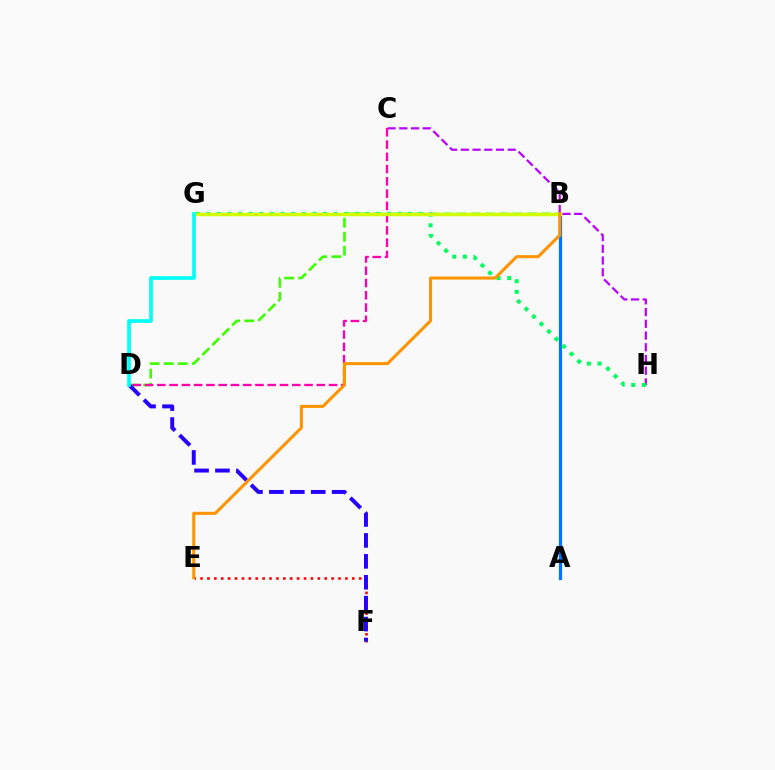{('E', 'F'): [{'color': '#ff0000', 'line_style': 'dotted', 'thickness': 1.87}], ('A', 'B'): [{'color': '#0074ff', 'line_style': 'solid', 'thickness': 2.3}], ('B', 'D'): [{'color': '#3dff00', 'line_style': 'dashed', 'thickness': 1.9}], ('C', 'H'): [{'color': '#b900ff', 'line_style': 'dashed', 'thickness': 1.59}], ('C', 'D'): [{'color': '#ff00ac', 'line_style': 'dashed', 'thickness': 1.67}], ('G', 'H'): [{'color': '#00ff5c', 'line_style': 'dotted', 'thickness': 2.89}], ('B', 'G'): [{'color': '#d1ff00', 'line_style': 'solid', 'thickness': 2.46}], ('D', 'F'): [{'color': '#2500ff', 'line_style': 'dashed', 'thickness': 2.84}], ('D', 'G'): [{'color': '#00fff6', 'line_style': 'solid', 'thickness': 2.65}], ('B', 'E'): [{'color': '#ff9400', 'line_style': 'solid', 'thickness': 2.19}]}